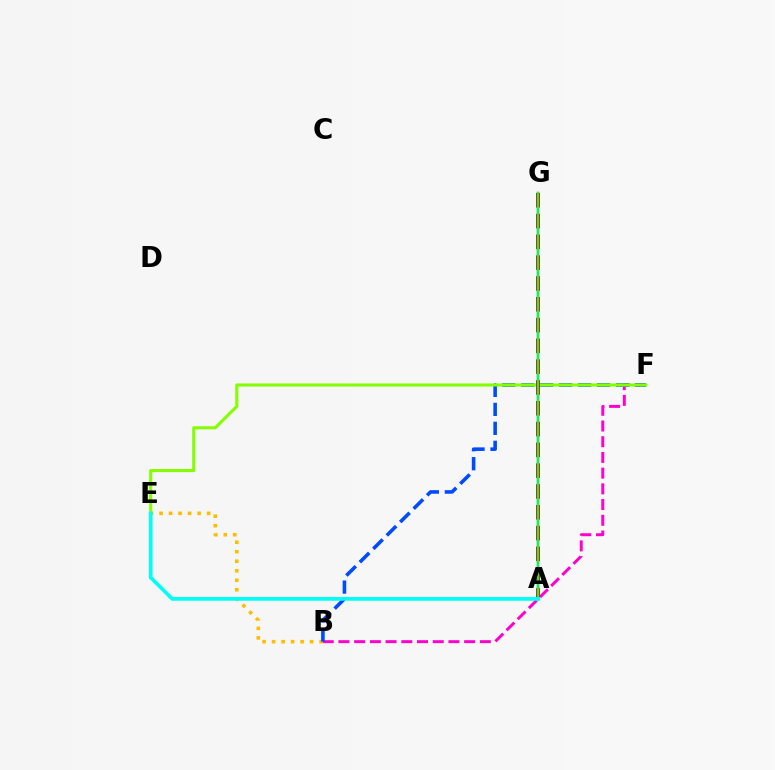{('B', 'F'): [{'color': '#ff00cf', 'line_style': 'dashed', 'thickness': 2.13}, {'color': '#004bff', 'line_style': 'dashed', 'thickness': 2.58}], ('B', 'E'): [{'color': '#ffbd00', 'line_style': 'dotted', 'thickness': 2.58}], ('A', 'G'): [{'color': '#7200ff', 'line_style': 'solid', 'thickness': 1.65}, {'color': '#ff0000', 'line_style': 'dashed', 'thickness': 2.83}, {'color': '#00ff39', 'line_style': 'solid', 'thickness': 1.63}], ('E', 'F'): [{'color': '#84ff00', 'line_style': 'solid', 'thickness': 2.23}], ('A', 'E'): [{'color': '#00fff6', 'line_style': 'solid', 'thickness': 2.65}]}